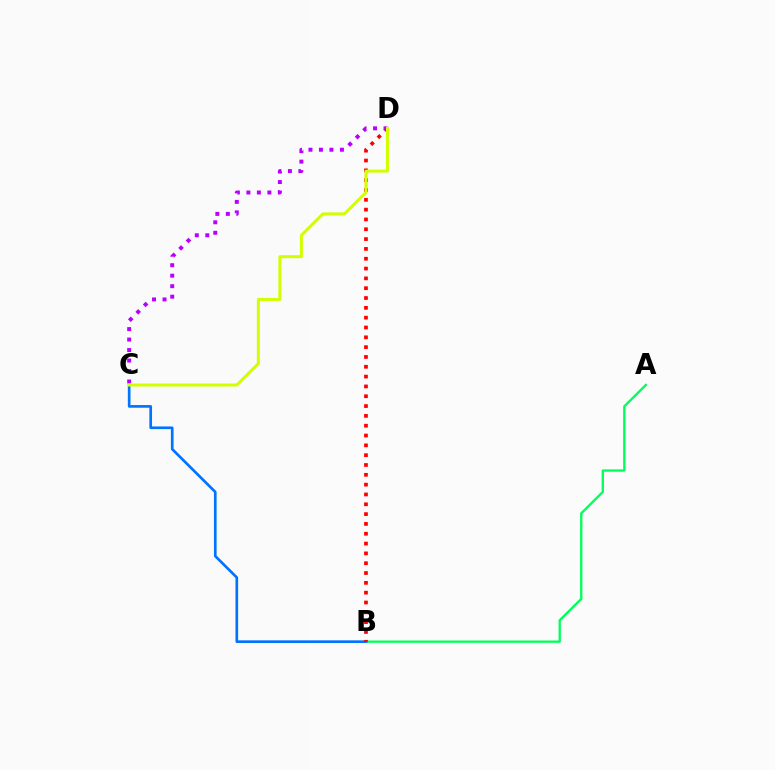{('A', 'B'): [{'color': '#00ff5c', 'line_style': 'solid', 'thickness': 1.67}], ('B', 'C'): [{'color': '#0074ff', 'line_style': 'solid', 'thickness': 1.92}], ('B', 'D'): [{'color': '#ff0000', 'line_style': 'dotted', 'thickness': 2.67}], ('C', 'D'): [{'color': '#b900ff', 'line_style': 'dotted', 'thickness': 2.85}, {'color': '#d1ff00', 'line_style': 'solid', 'thickness': 2.15}]}